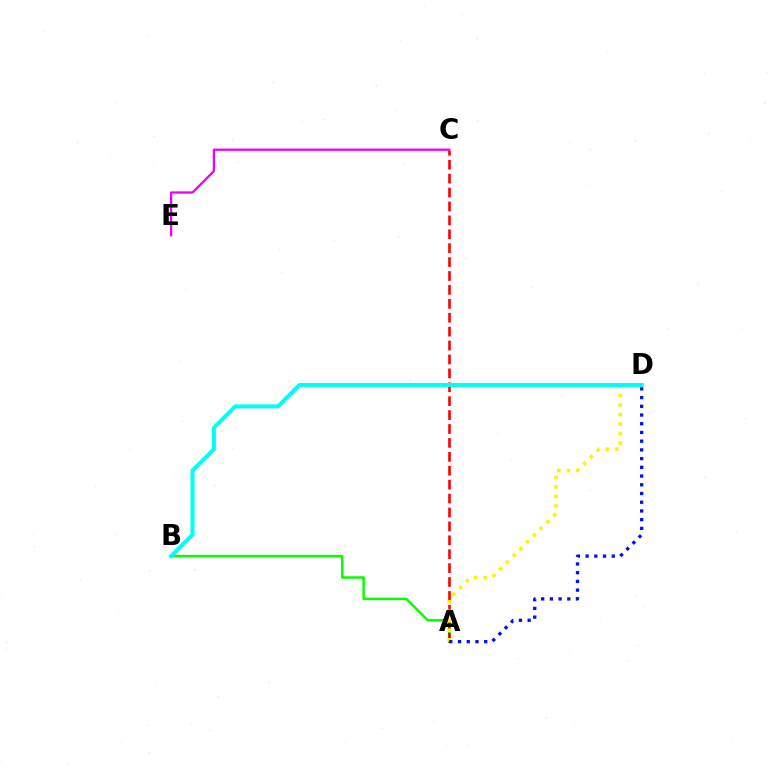{('A', 'B'): [{'color': '#08ff00', 'line_style': 'solid', 'thickness': 1.8}], ('A', 'C'): [{'color': '#ff0000', 'line_style': 'dashed', 'thickness': 1.89}], ('A', 'D'): [{'color': '#fcf500', 'line_style': 'dotted', 'thickness': 2.59}, {'color': '#0010ff', 'line_style': 'dotted', 'thickness': 2.37}], ('B', 'D'): [{'color': '#00fff6', 'line_style': 'solid', 'thickness': 2.9}], ('C', 'E'): [{'color': '#ee00ff', 'line_style': 'solid', 'thickness': 1.65}]}